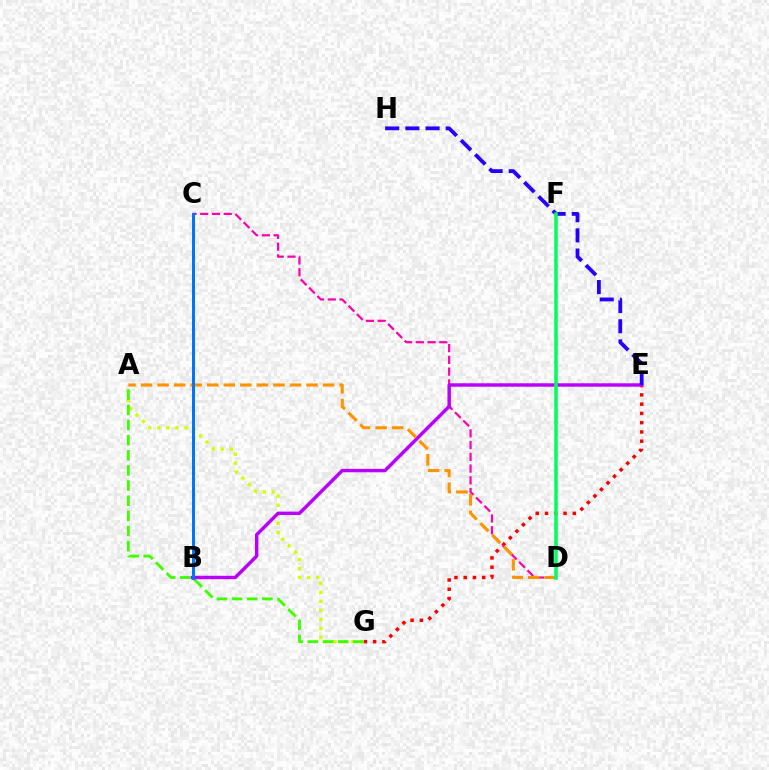{('E', 'G'): [{'color': '#ff0000', 'line_style': 'dotted', 'thickness': 2.52}], ('A', 'G'): [{'color': '#d1ff00', 'line_style': 'dotted', 'thickness': 2.45}, {'color': '#3dff00', 'line_style': 'dashed', 'thickness': 2.06}], ('C', 'D'): [{'color': '#ff00ac', 'line_style': 'dashed', 'thickness': 1.6}], ('B', 'C'): [{'color': '#00fff6', 'line_style': 'solid', 'thickness': 2.15}, {'color': '#0074ff', 'line_style': 'solid', 'thickness': 2.16}], ('B', 'E'): [{'color': '#b900ff', 'line_style': 'solid', 'thickness': 2.48}], ('A', 'D'): [{'color': '#ff9400', 'line_style': 'dashed', 'thickness': 2.25}], ('E', 'H'): [{'color': '#2500ff', 'line_style': 'dashed', 'thickness': 2.74}], ('D', 'F'): [{'color': '#00ff5c', 'line_style': 'solid', 'thickness': 2.53}]}